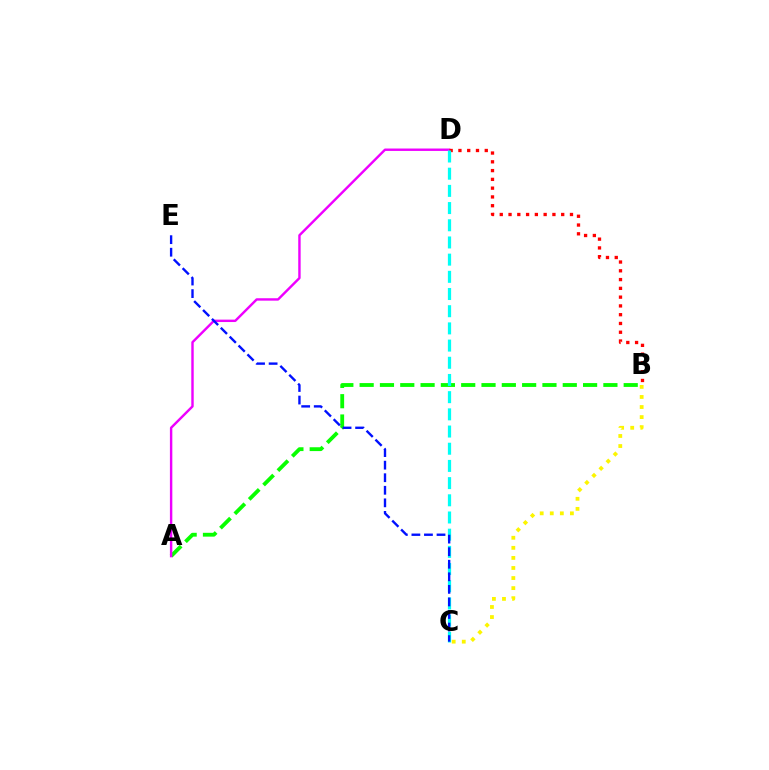{('A', 'B'): [{'color': '#08ff00', 'line_style': 'dashed', 'thickness': 2.76}], ('A', 'D'): [{'color': '#ee00ff', 'line_style': 'solid', 'thickness': 1.74}], ('B', 'C'): [{'color': '#fcf500', 'line_style': 'dotted', 'thickness': 2.74}], ('B', 'D'): [{'color': '#ff0000', 'line_style': 'dotted', 'thickness': 2.38}], ('C', 'D'): [{'color': '#00fff6', 'line_style': 'dashed', 'thickness': 2.34}], ('C', 'E'): [{'color': '#0010ff', 'line_style': 'dashed', 'thickness': 1.71}]}